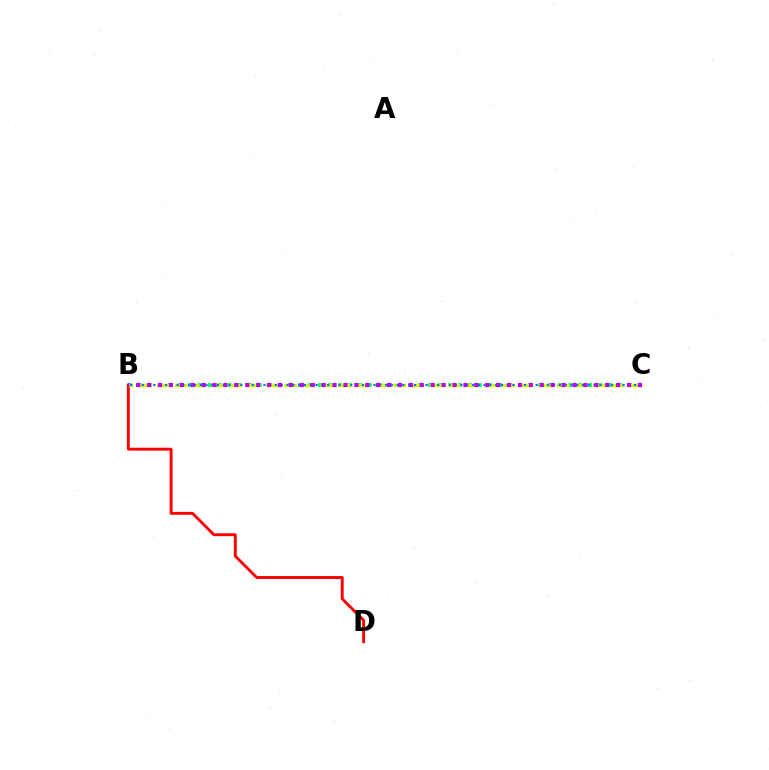{('B', 'D'): [{'color': '#ff0000', 'line_style': 'solid', 'thickness': 2.08}], ('B', 'C'): [{'color': '#00ff5c', 'line_style': 'dotted', 'thickness': 2.72}, {'color': '#d1ff00', 'line_style': 'dashed', 'thickness': 2.47}, {'color': '#0074ff', 'line_style': 'dotted', 'thickness': 1.57}, {'color': '#b900ff', 'line_style': 'dotted', 'thickness': 2.96}]}